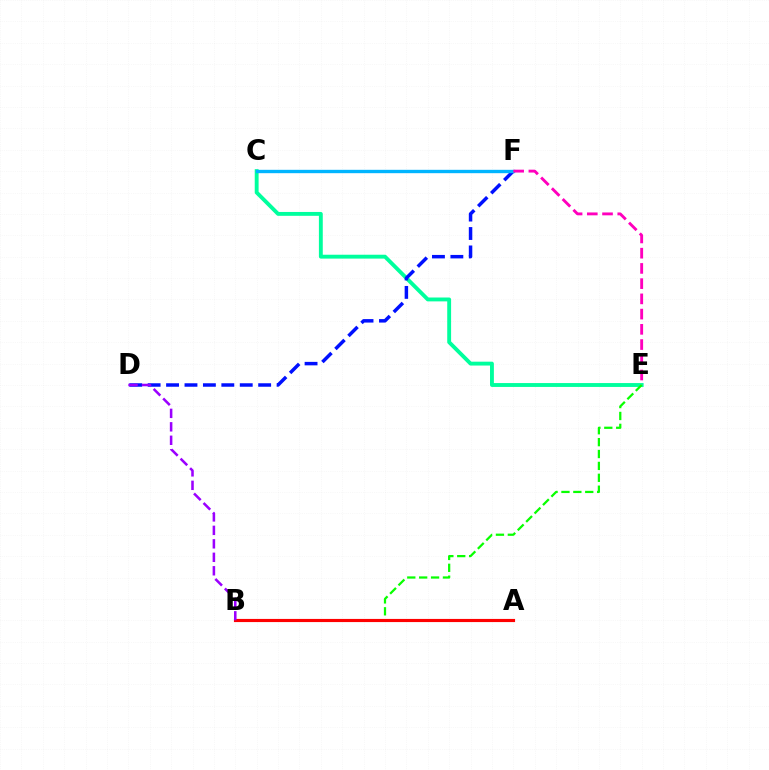{('C', 'E'): [{'color': '#00ff9d', 'line_style': 'solid', 'thickness': 2.79}], ('B', 'E'): [{'color': '#08ff00', 'line_style': 'dashed', 'thickness': 1.62}], ('C', 'F'): [{'color': '#ffa500', 'line_style': 'dotted', 'thickness': 2.16}, {'color': '#b3ff00', 'line_style': 'solid', 'thickness': 2.04}, {'color': '#00b5ff', 'line_style': 'solid', 'thickness': 2.42}], ('D', 'F'): [{'color': '#0010ff', 'line_style': 'dashed', 'thickness': 2.5}], ('A', 'B'): [{'color': '#ff0000', 'line_style': 'solid', 'thickness': 2.27}], ('B', 'D'): [{'color': '#9b00ff', 'line_style': 'dashed', 'thickness': 1.83}], ('E', 'F'): [{'color': '#ff00bd', 'line_style': 'dashed', 'thickness': 2.07}]}